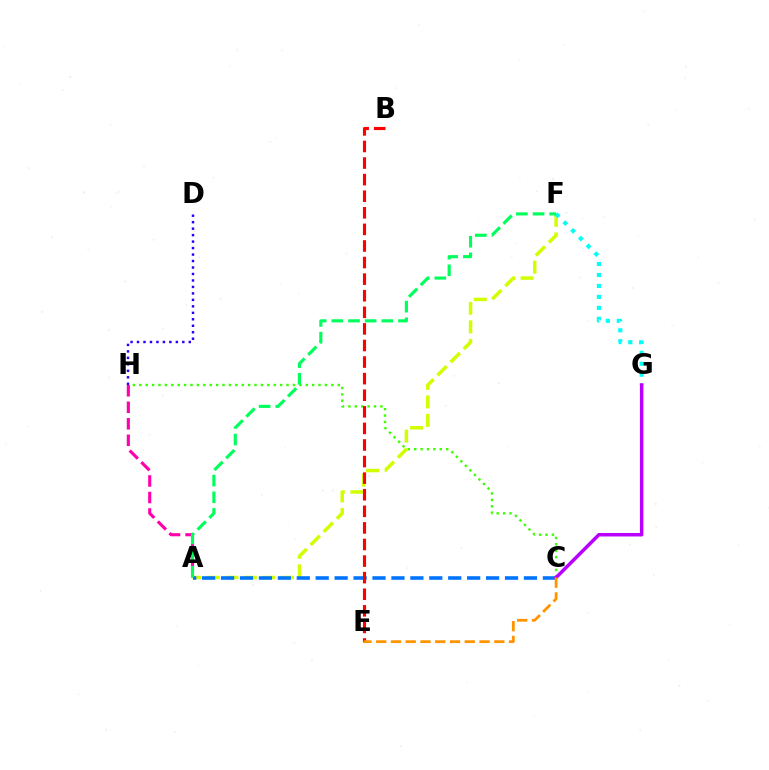{('C', 'H'): [{'color': '#3dff00', 'line_style': 'dotted', 'thickness': 1.74}], ('A', 'F'): [{'color': '#d1ff00', 'line_style': 'dashed', 'thickness': 2.52}, {'color': '#00ff5c', 'line_style': 'dashed', 'thickness': 2.26}], ('F', 'G'): [{'color': '#00fff6', 'line_style': 'dotted', 'thickness': 2.98}], ('D', 'H'): [{'color': '#2500ff', 'line_style': 'dotted', 'thickness': 1.76}], ('A', 'C'): [{'color': '#0074ff', 'line_style': 'dashed', 'thickness': 2.57}], ('C', 'G'): [{'color': '#b900ff', 'line_style': 'solid', 'thickness': 2.51}], ('B', 'E'): [{'color': '#ff0000', 'line_style': 'dashed', 'thickness': 2.25}], ('C', 'E'): [{'color': '#ff9400', 'line_style': 'dashed', 'thickness': 2.0}], ('A', 'H'): [{'color': '#ff00ac', 'line_style': 'dashed', 'thickness': 2.24}]}